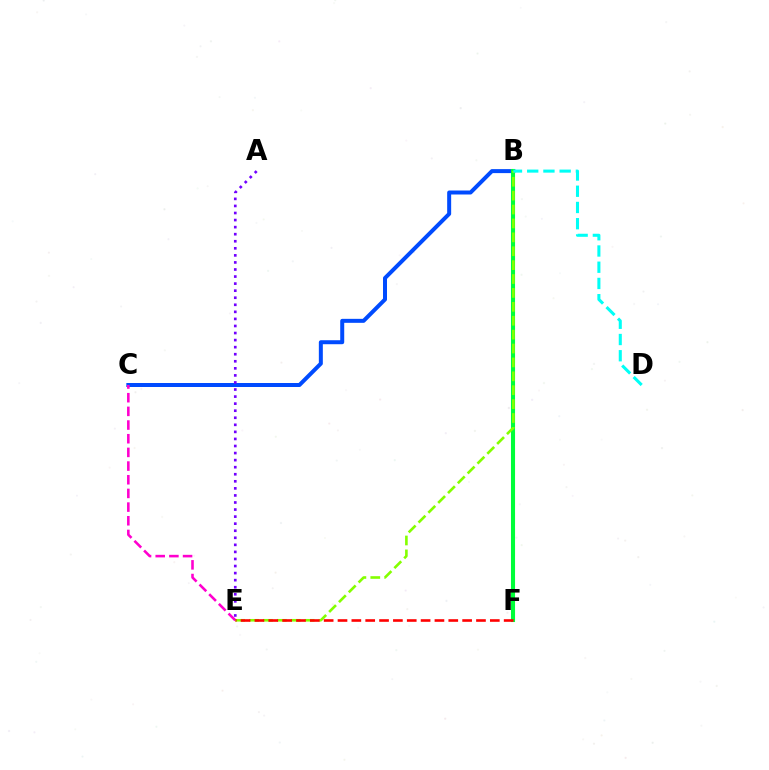{('B', 'C'): [{'color': '#004bff', 'line_style': 'solid', 'thickness': 2.87}], ('B', 'F'): [{'color': '#ffbd00', 'line_style': 'dashed', 'thickness': 2.19}, {'color': '#00ff39', 'line_style': 'solid', 'thickness': 2.94}], ('B', 'E'): [{'color': '#84ff00', 'line_style': 'dashed', 'thickness': 1.89}], ('C', 'E'): [{'color': '#ff00cf', 'line_style': 'dashed', 'thickness': 1.86}], ('E', 'F'): [{'color': '#ff0000', 'line_style': 'dashed', 'thickness': 1.88}], ('A', 'E'): [{'color': '#7200ff', 'line_style': 'dotted', 'thickness': 1.92}], ('B', 'D'): [{'color': '#00fff6', 'line_style': 'dashed', 'thickness': 2.2}]}